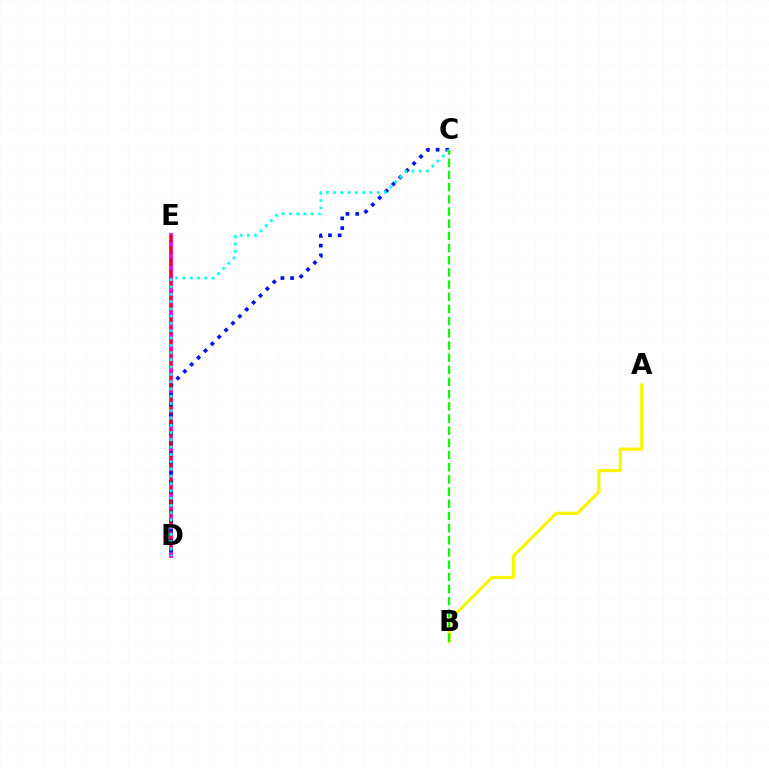{('A', 'B'): [{'color': '#fcf500', 'line_style': 'solid', 'thickness': 2.29}], ('D', 'E'): [{'color': '#ee00ff', 'line_style': 'solid', 'thickness': 2.74}, {'color': '#ff0000', 'line_style': 'dashed', 'thickness': 1.55}], ('C', 'D'): [{'color': '#0010ff', 'line_style': 'dotted', 'thickness': 2.64}, {'color': '#00fff6', 'line_style': 'dotted', 'thickness': 1.98}], ('B', 'C'): [{'color': '#08ff00', 'line_style': 'dashed', 'thickness': 1.65}]}